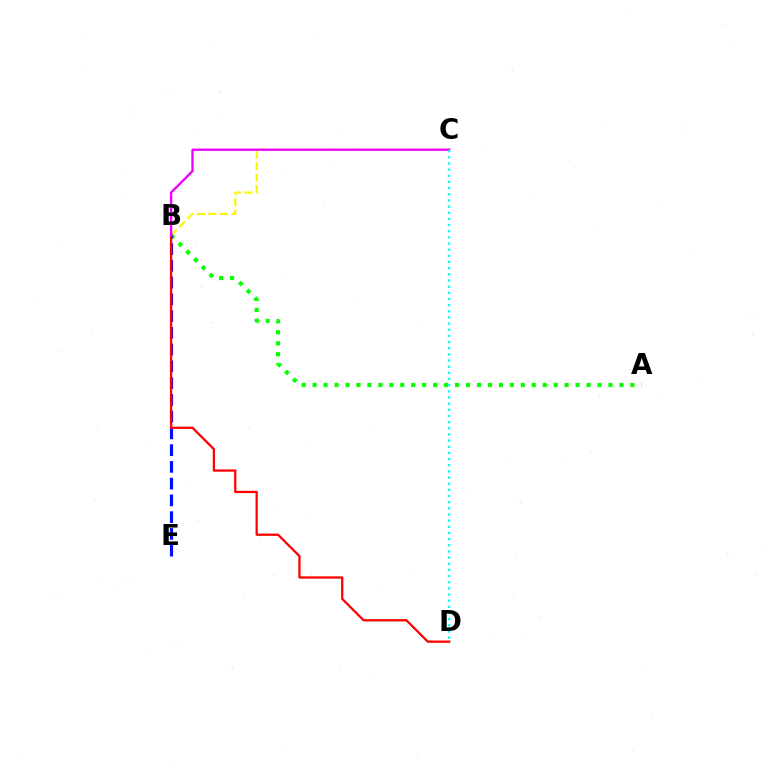{('B', 'C'): [{'color': '#fcf500', 'line_style': 'dashed', 'thickness': 1.56}, {'color': '#ee00ff', 'line_style': 'solid', 'thickness': 1.69}], ('A', 'B'): [{'color': '#08ff00', 'line_style': 'dotted', 'thickness': 2.98}], ('B', 'E'): [{'color': '#0010ff', 'line_style': 'dashed', 'thickness': 2.28}], ('B', 'D'): [{'color': '#ff0000', 'line_style': 'solid', 'thickness': 1.63}], ('C', 'D'): [{'color': '#00fff6', 'line_style': 'dotted', 'thickness': 1.67}]}